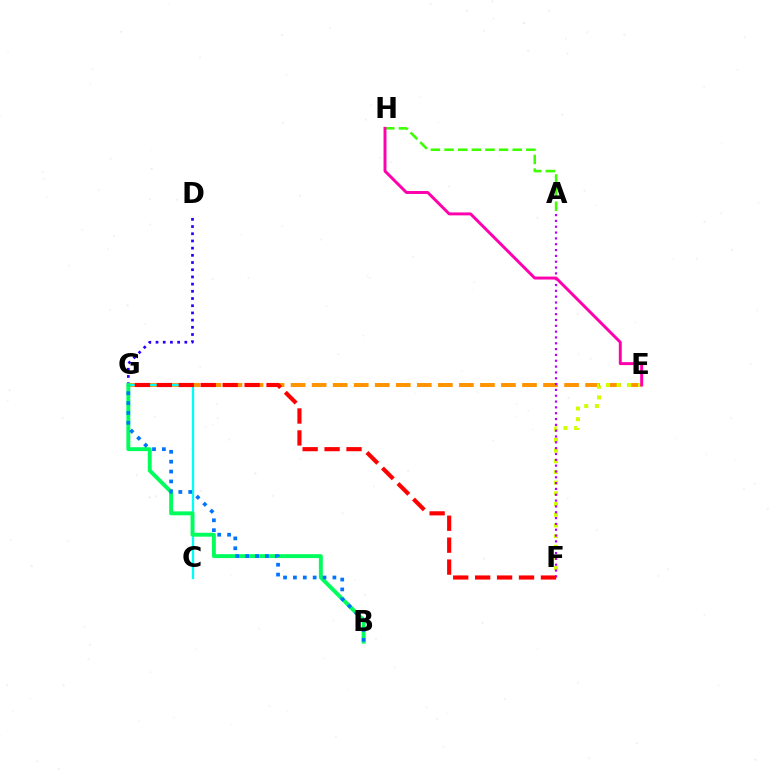{('E', 'G'): [{'color': '#ff9400', 'line_style': 'dashed', 'thickness': 2.86}], ('C', 'G'): [{'color': '#00fff6', 'line_style': 'solid', 'thickness': 1.65}], ('E', 'F'): [{'color': '#d1ff00', 'line_style': 'dotted', 'thickness': 2.9}], ('D', 'G'): [{'color': '#2500ff', 'line_style': 'dotted', 'thickness': 1.96}], ('B', 'G'): [{'color': '#00ff5c', 'line_style': 'solid', 'thickness': 2.81}, {'color': '#0074ff', 'line_style': 'dotted', 'thickness': 2.68}], ('A', 'F'): [{'color': '#b900ff', 'line_style': 'dotted', 'thickness': 1.58}], ('F', 'G'): [{'color': '#ff0000', 'line_style': 'dashed', 'thickness': 2.98}], ('A', 'H'): [{'color': '#3dff00', 'line_style': 'dashed', 'thickness': 1.85}], ('E', 'H'): [{'color': '#ff00ac', 'line_style': 'solid', 'thickness': 2.12}]}